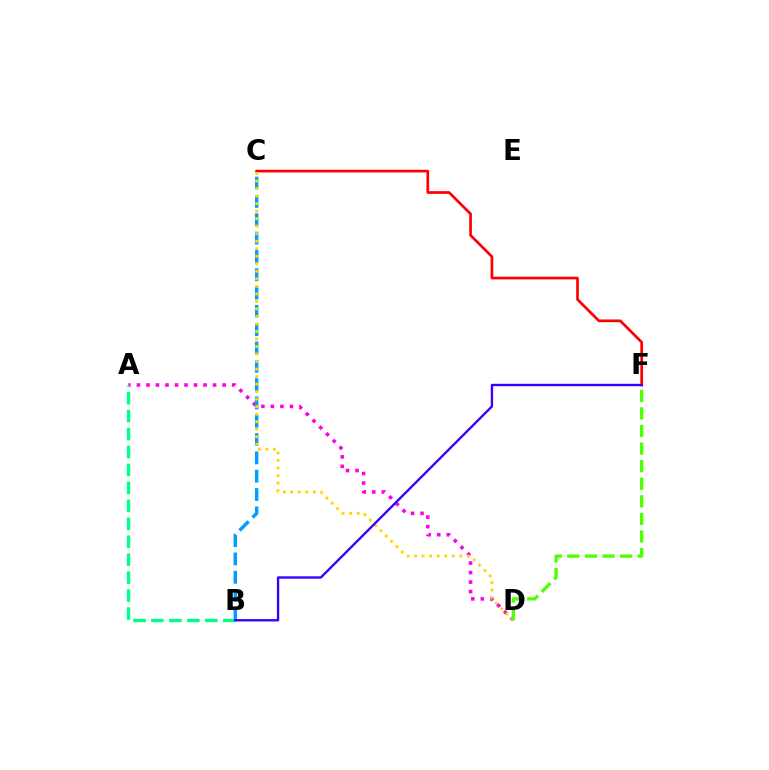{('A', 'D'): [{'color': '#ff00ed', 'line_style': 'dotted', 'thickness': 2.59}], ('B', 'C'): [{'color': '#009eff', 'line_style': 'dashed', 'thickness': 2.49}], ('C', 'F'): [{'color': '#ff0000', 'line_style': 'solid', 'thickness': 1.94}], ('C', 'D'): [{'color': '#ffd500', 'line_style': 'dotted', 'thickness': 2.04}], ('A', 'B'): [{'color': '#00ff86', 'line_style': 'dashed', 'thickness': 2.44}], ('D', 'F'): [{'color': '#4fff00', 'line_style': 'dashed', 'thickness': 2.39}], ('B', 'F'): [{'color': '#3700ff', 'line_style': 'solid', 'thickness': 1.7}]}